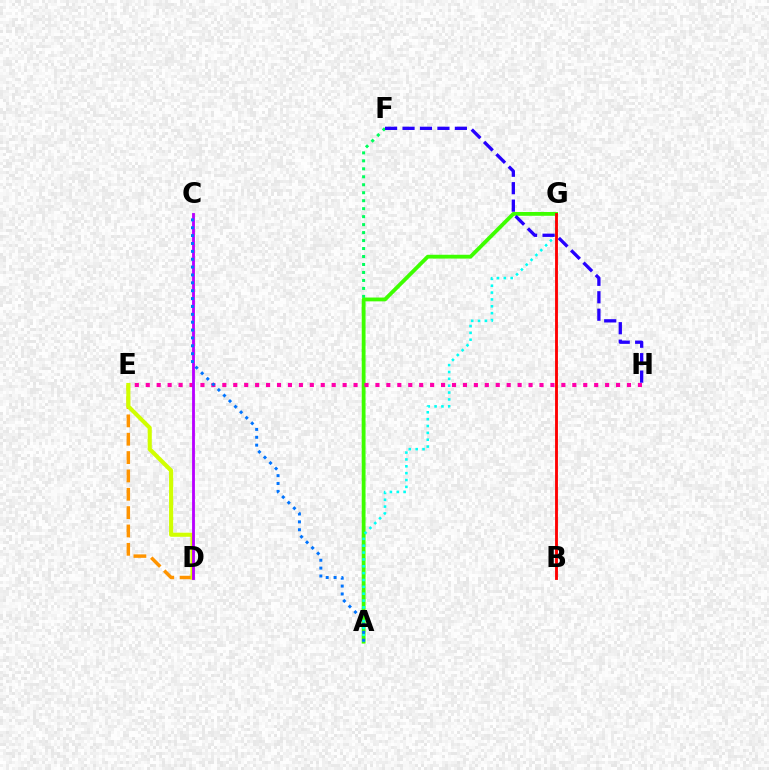{('D', 'E'): [{'color': '#ff9400', 'line_style': 'dashed', 'thickness': 2.49}, {'color': '#d1ff00', 'line_style': 'solid', 'thickness': 2.96}], ('A', 'F'): [{'color': '#00ff5c', 'line_style': 'dotted', 'thickness': 2.17}], ('A', 'G'): [{'color': '#3dff00', 'line_style': 'solid', 'thickness': 2.75}, {'color': '#00fff6', 'line_style': 'dotted', 'thickness': 1.86}], ('E', 'H'): [{'color': '#ff00ac', 'line_style': 'dotted', 'thickness': 2.97}], ('C', 'D'): [{'color': '#b900ff', 'line_style': 'solid', 'thickness': 2.04}], ('A', 'C'): [{'color': '#0074ff', 'line_style': 'dotted', 'thickness': 2.14}], ('F', 'H'): [{'color': '#2500ff', 'line_style': 'dashed', 'thickness': 2.37}], ('B', 'G'): [{'color': '#ff0000', 'line_style': 'solid', 'thickness': 2.06}]}